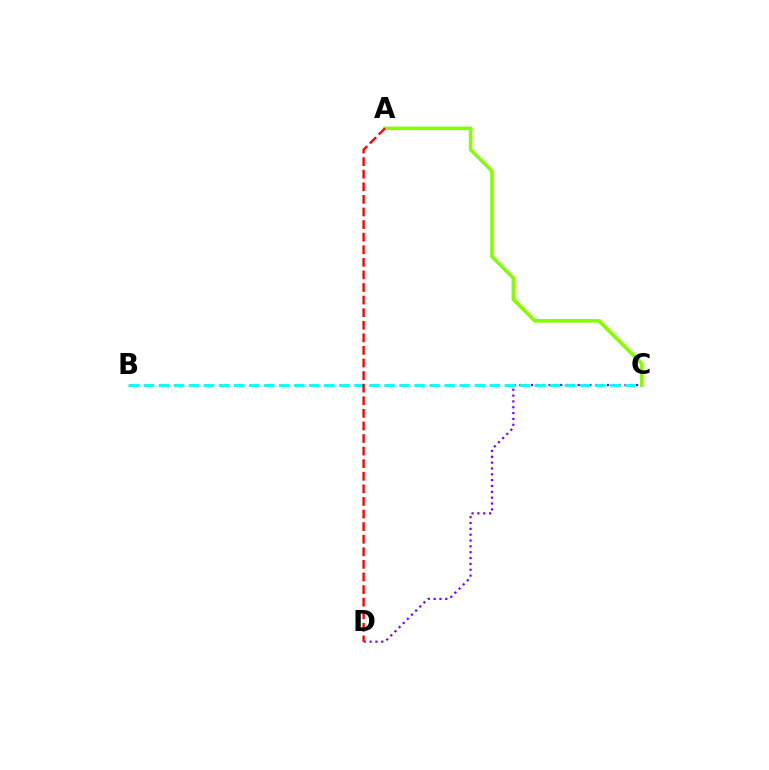{('C', 'D'): [{'color': '#7200ff', 'line_style': 'dotted', 'thickness': 1.59}], ('B', 'C'): [{'color': '#00fff6', 'line_style': 'dashed', 'thickness': 2.04}], ('A', 'C'): [{'color': '#84ff00', 'line_style': 'solid', 'thickness': 2.58}], ('A', 'D'): [{'color': '#ff0000', 'line_style': 'dashed', 'thickness': 1.71}]}